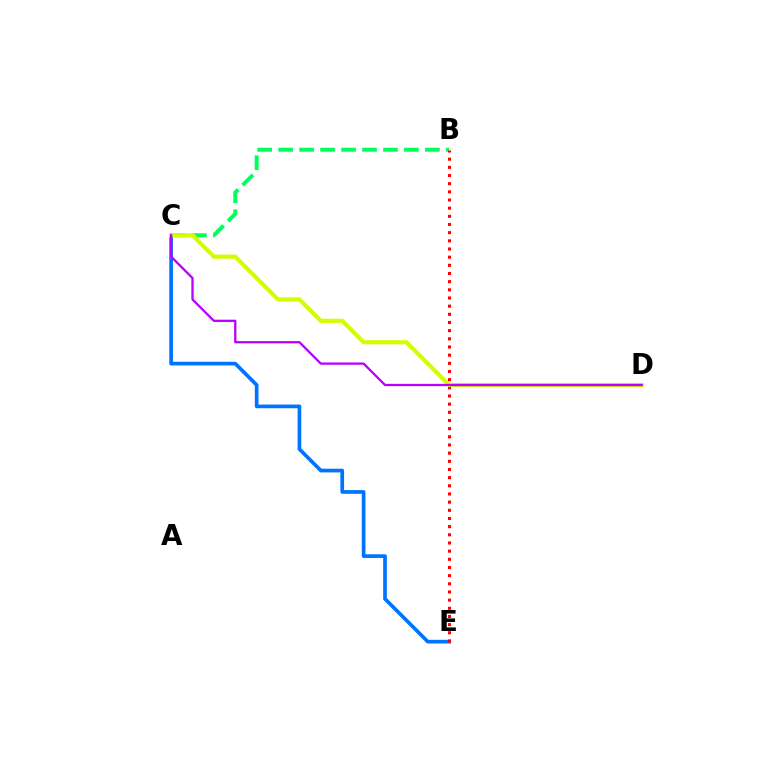{('C', 'E'): [{'color': '#0074ff', 'line_style': 'solid', 'thickness': 2.66}], ('B', 'C'): [{'color': '#00ff5c', 'line_style': 'dashed', 'thickness': 2.85}], ('B', 'E'): [{'color': '#ff0000', 'line_style': 'dotted', 'thickness': 2.22}], ('C', 'D'): [{'color': '#d1ff00', 'line_style': 'solid', 'thickness': 2.99}, {'color': '#b900ff', 'line_style': 'solid', 'thickness': 1.65}]}